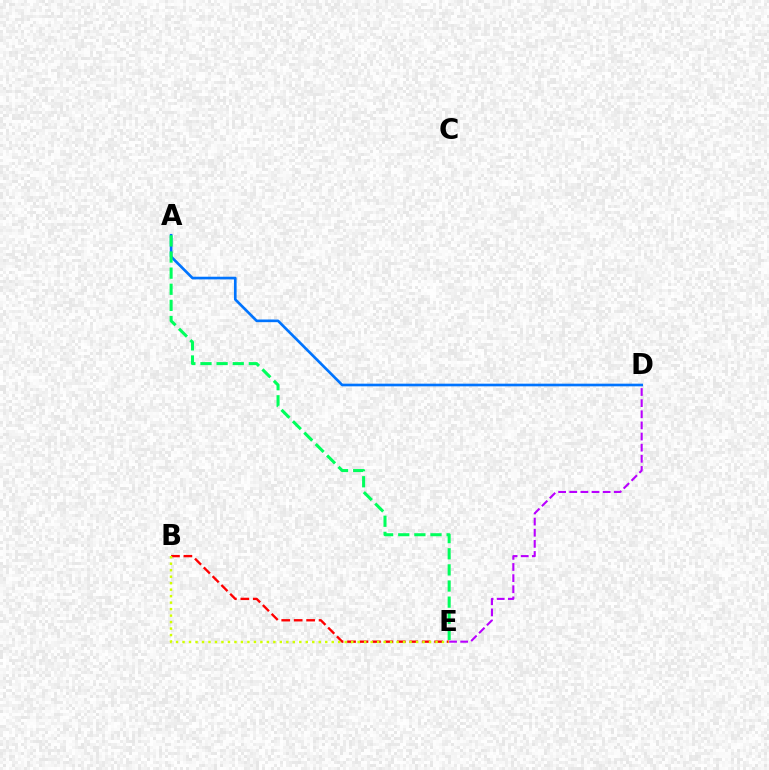{('B', 'E'): [{'color': '#ff0000', 'line_style': 'dashed', 'thickness': 1.69}, {'color': '#d1ff00', 'line_style': 'dotted', 'thickness': 1.76}], ('D', 'E'): [{'color': '#b900ff', 'line_style': 'dashed', 'thickness': 1.51}], ('A', 'D'): [{'color': '#0074ff', 'line_style': 'solid', 'thickness': 1.91}], ('A', 'E'): [{'color': '#00ff5c', 'line_style': 'dashed', 'thickness': 2.19}]}